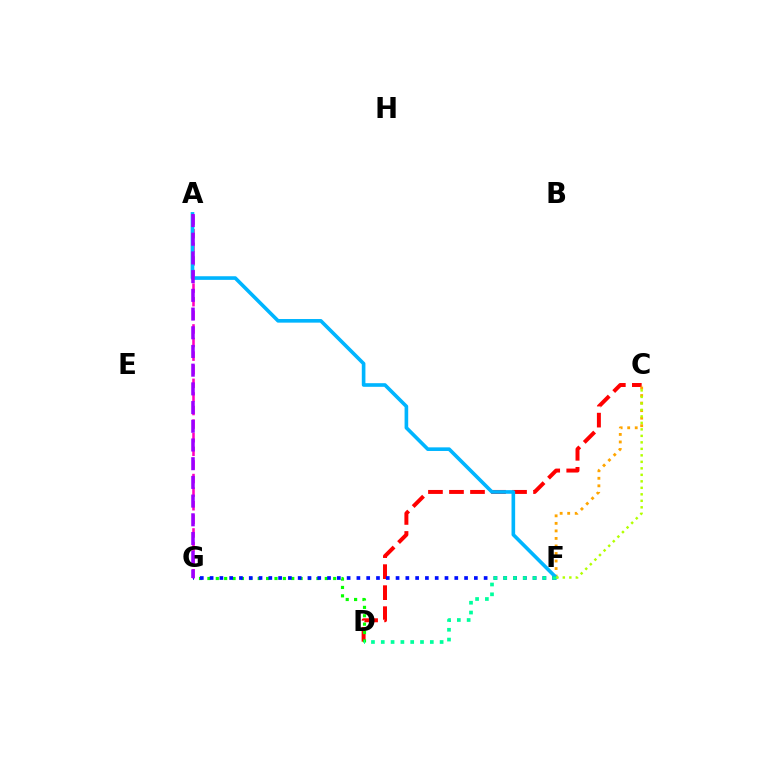{('C', 'D'): [{'color': '#ff0000', 'line_style': 'dashed', 'thickness': 2.86}], ('A', 'G'): [{'color': '#ff00bd', 'line_style': 'dashed', 'thickness': 1.85}, {'color': '#9b00ff', 'line_style': 'dashed', 'thickness': 2.54}], ('D', 'G'): [{'color': '#08ff00', 'line_style': 'dotted', 'thickness': 2.28}], ('C', 'F'): [{'color': '#ffa500', 'line_style': 'dotted', 'thickness': 2.05}, {'color': '#b3ff00', 'line_style': 'dotted', 'thickness': 1.76}], ('A', 'F'): [{'color': '#00b5ff', 'line_style': 'solid', 'thickness': 2.61}], ('F', 'G'): [{'color': '#0010ff', 'line_style': 'dotted', 'thickness': 2.66}], ('D', 'F'): [{'color': '#00ff9d', 'line_style': 'dotted', 'thickness': 2.66}]}